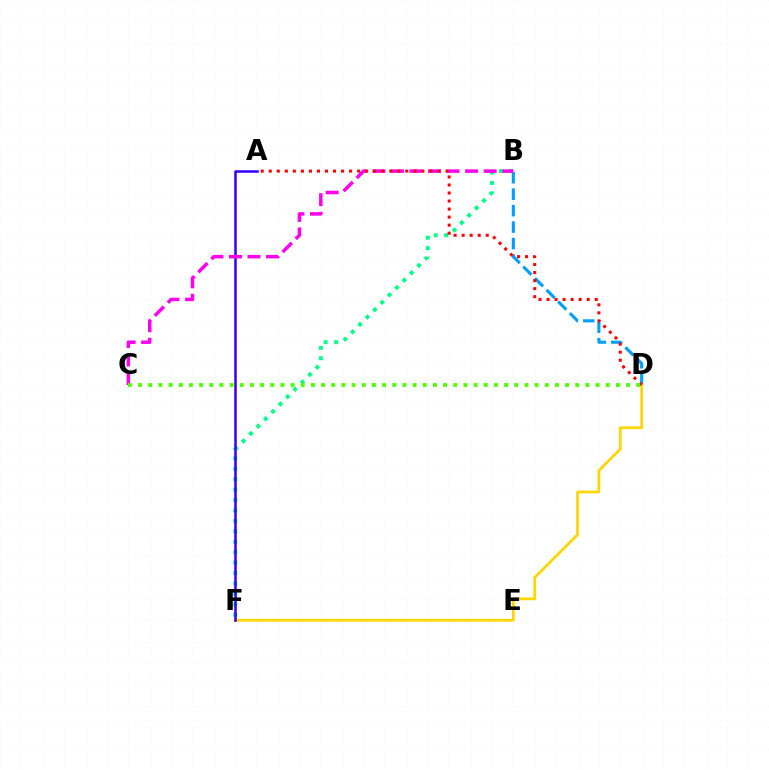{('B', 'D'): [{'color': '#009eff', 'line_style': 'dashed', 'thickness': 2.24}], ('D', 'F'): [{'color': '#ffd500', 'line_style': 'solid', 'thickness': 1.97}], ('B', 'F'): [{'color': '#00ff86', 'line_style': 'dotted', 'thickness': 2.83}], ('A', 'F'): [{'color': '#3700ff', 'line_style': 'solid', 'thickness': 1.83}], ('B', 'C'): [{'color': '#ff00ed', 'line_style': 'dashed', 'thickness': 2.52}], ('A', 'D'): [{'color': '#ff0000', 'line_style': 'dotted', 'thickness': 2.18}], ('C', 'D'): [{'color': '#4fff00', 'line_style': 'dotted', 'thickness': 2.76}]}